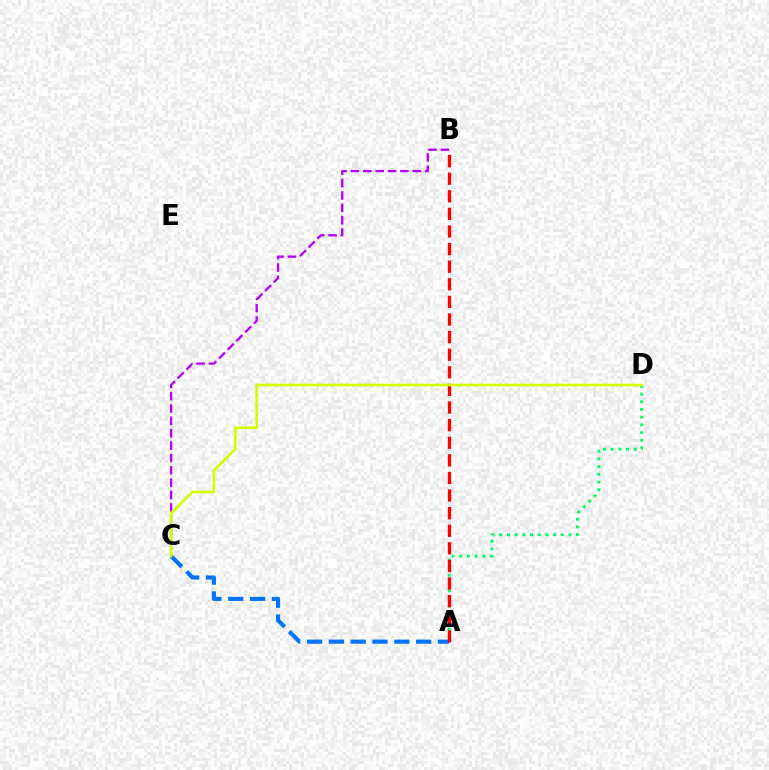{('A', 'C'): [{'color': '#0074ff', 'line_style': 'dashed', 'thickness': 2.96}], ('B', 'C'): [{'color': '#b900ff', 'line_style': 'dashed', 'thickness': 1.68}], ('A', 'D'): [{'color': '#00ff5c', 'line_style': 'dotted', 'thickness': 2.09}], ('A', 'B'): [{'color': '#ff0000', 'line_style': 'dashed', 'thickness': 2.39}], ('C', 'D'): [{'color': '#d1ff00', 'line_style': 'solid', 'thickness': 1.87}]}